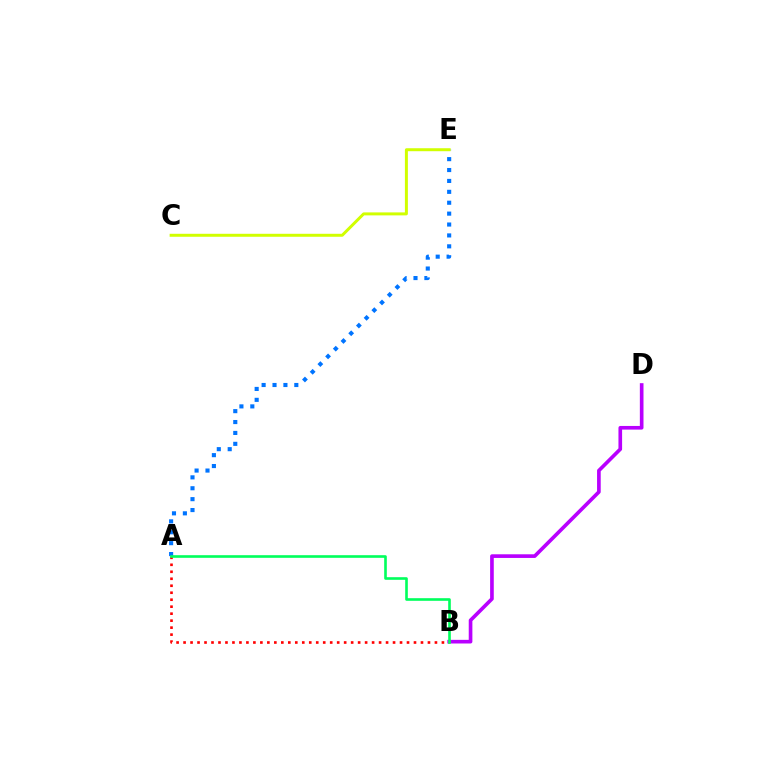{('A', 'E'): [{'color': '#0074ff', 'line_style': 'dotted', 'thickness': 2.96}], ('C', 'E'): [{'color': '#d1ff00', 'line_style': 'solid', 'thickness': 2.14}], ('A', 'B'): [{'color': '#ff0000', 'line_style': 'dotted', 'thickness': 1.9}, {'color': '#00ff5c', 'line_style': 'solid', 'thickness': 1.89}], ('B', 'D'): [{'color': '#b900ff', 'line_style': 'solid', 'thickness': 2.63}]}